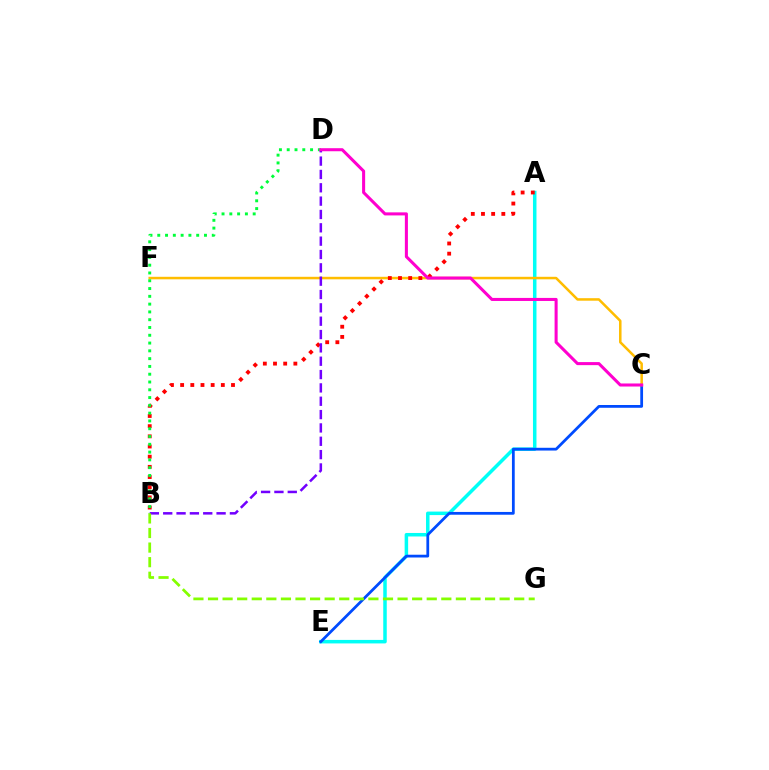{('A', 'E'): [{'color': '#00fff6', 'line_style': 'solid', 'thickness': 2.52}], ('C', 'E'): [{'color': '#004bff', 'line_style': 'solid', 'thickness': 1.99}], ('C', 'F'): [{'color': '#ffbd00', 'line_style': 'solid', 'thickness': 1.81}], ('A', 'B'): [{'color': '#ff0000', 'line_style': 'dotted', 'thickness': 2.76}], ('B', 'D'): [{'color': '#00ff39', 'line_style': 'dotted', 'thickness': 2.12}, {'color': '#7200ff', 'line_style': 'dashed', 'thickness': 1.81}], ('C', 'D'): [{'color': '#ff00cf', 'line_style': 'solid', 'thickness': 2.19}], ('B', 'G'): [{'color': '#84ff00', 'line_style': 'dashed', 'thickness': 1.98}]}